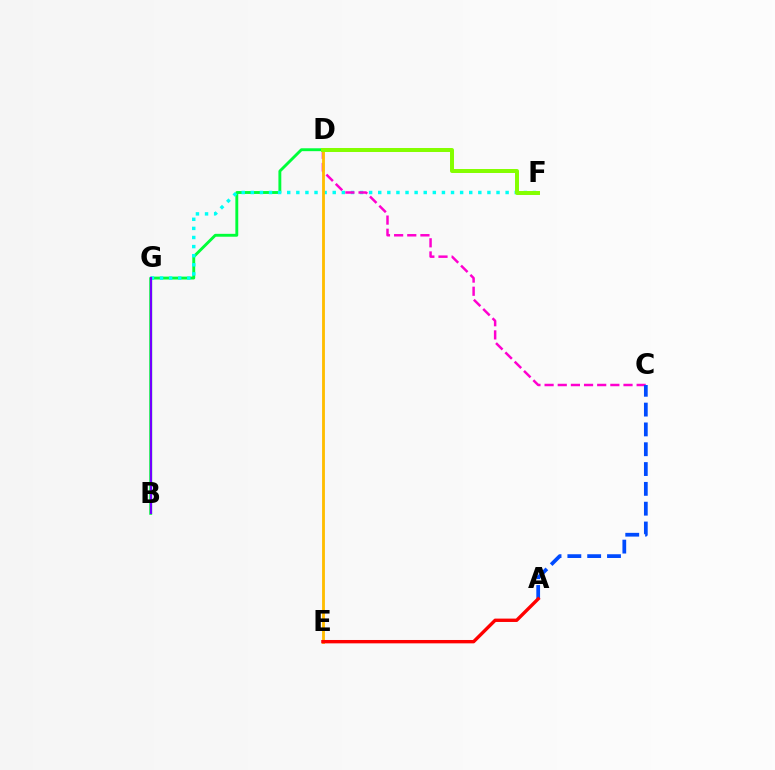{('B', 'D'): [{'color': '#00ff39', 'line_style': 'solid', 'thickness': 2.08}], ('F', 'G'): [{'color': '#00fff6', 'line_style': 'dotted', 'thickness': 2.47}], ('C', 'D'): [{'color': '#ff00cf', 'line_style': 'dashed', 'thickness': 1.79}], ('D', 'E'): [{'color': '#ffbd00', 'line_style': 'solid', 'thickness': 2.04}], ('B', 'G'): [{'color': '#7200ff', 'line_style': 'solid', 'thickness': 1.55}], ('D', 'F'): [{'color': '#84ff00', 'line_style': 'solid', 'thickness': 2.86}], ('A', 'C'): [{'color': '#004bff', 'line_style': 'dashed', 'thickness': 2.69}], ('A', 'E'): [{'color': '#ff0000', 'line_style': 'solid', 'thickness': 2.42}]}